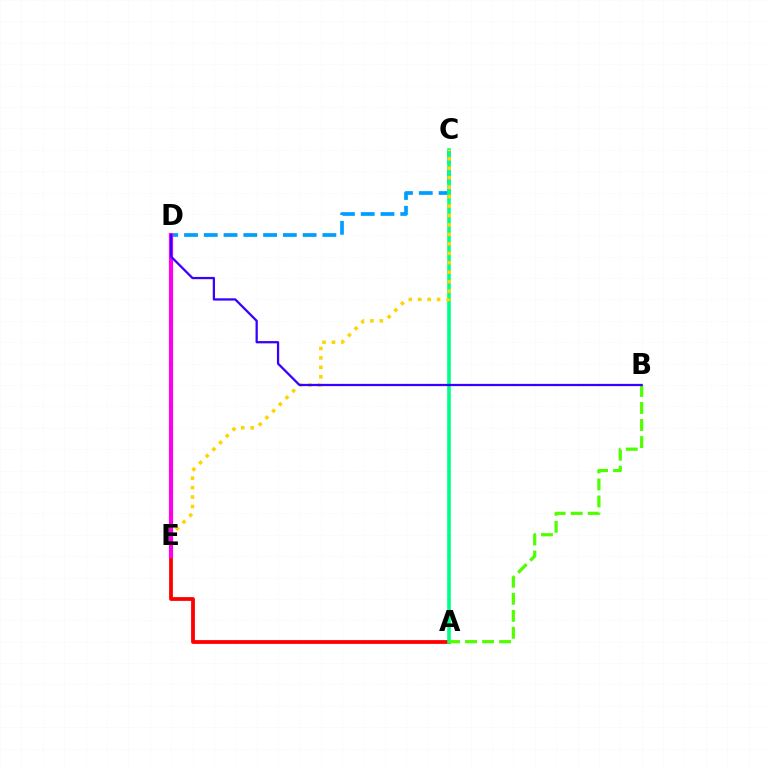{('C', 'D'): [{'color': '#009eff', 'line_style': 'dashed', 'thickness': 2.69}], ('A', 'E'): [{'color': '#ff0000', 'line_style': 'solid', 'thickness': 2.72}], ('A', 'C'): [{'color': '#00ff86', 'line_style': 'solid', 'thickness': 2.61}], ('A', 'B'): [{'color': '#4fff00', 'line_style': 'dashed', 'thickness': 2.31}], ('C', 'E'): [{'color': '#ffd500', 'line_style': 'dotted', 'thickness': 2.57}], ('D', 'E'): [{'color': '#ff00ed', 'line_style': 'solid', 'thickness': 3.0}], ('B', 'D'): [{'color': '#3700ff', 'line_style': 'solid', 'thickness': 1.63}]}